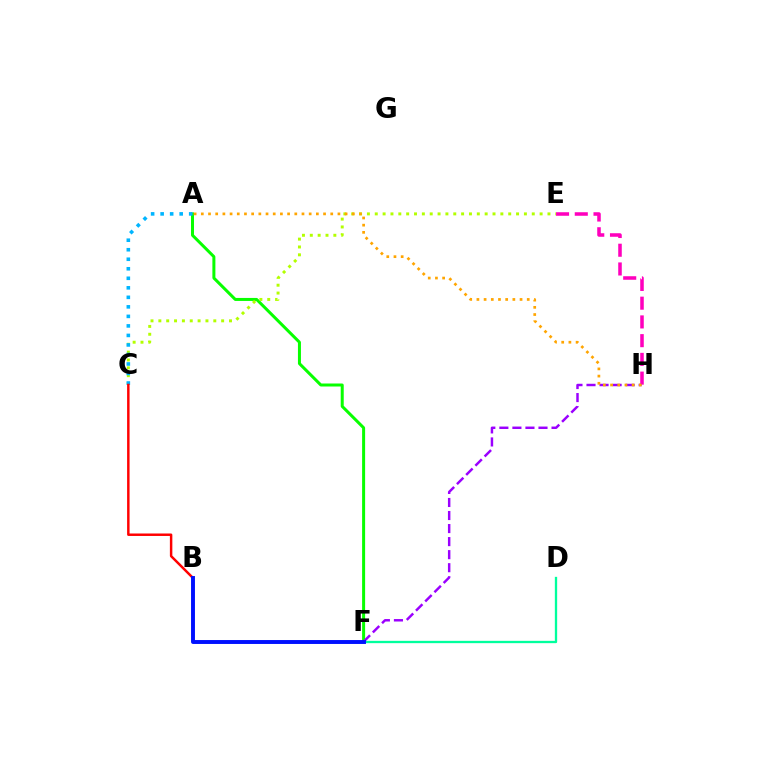{('A', 'F'): [{'color': '#08ff00', 'line_style': 'solid', 'thickness': 2.16}], ('E', 'H'): [{'color': '#ff00bd', 'line_style': 'dashed', 'thickness': 2.55}], ('F', 'H'): [{'color': '#9b00ff', 'line_style': 'dashed', 'thickness': 1.77}], ('C', 'E'): [{'color': '#b3ff00', 'line_style': 'dotted', 'thickness': 2.13}], ('A', 'H'): [{'color': '#ffa500', 'line_style': 'dotted', 'thickness': 1.95}], ('A', 'C'): [{'color': '#00b5ff', 'line_style': 'dotted', 'thickness': 2.59}], ('B', 'C'): [{'color': '#ff0000', 'line_style': 'solid', 'thickness': 1.77}], ('D', 'F'): [{'color': '#00ff9d', 'line_style': 'solid', 'thickness': 1.67}], ('B', 'F'): [{'color': '#0010ff', 'line_style': 'solid', 'thickness': 2.82}]}